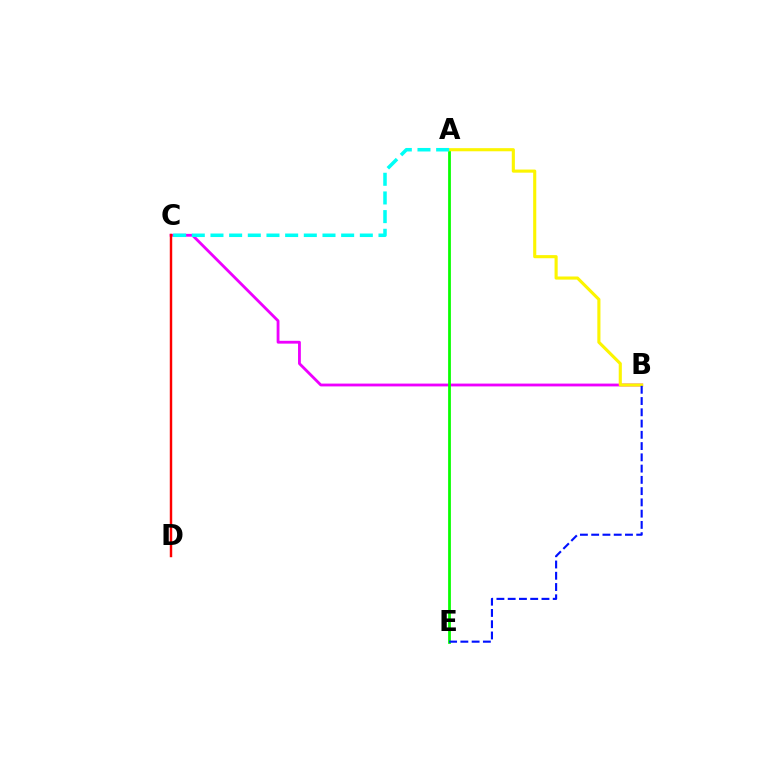{('B', 'C'): [{'color': '#ee00ff', 'line_style': 'solid', 'thickness': 2.03}], ('A', 'E'): [{'color': '#08ff00', 'line_style': 'solid', 'thickness': 1.99}], ('A', 'B'): [{'color': '#fcf500', 'line_style': 'solid', 'thickness': 2.24}], ('B', 'E'): [{'color': '#0010ff', 'line_style': 'dashed', 'thickness': 1.53}], ('A', 'C'): [{'color': '#00fff6', 'line_style': 'dashed', 'thickness': 2.54}], ('C', 'D'): [{'color': '#ff0000', 'line_style': 'solid', 'thickness': 1.75}]}